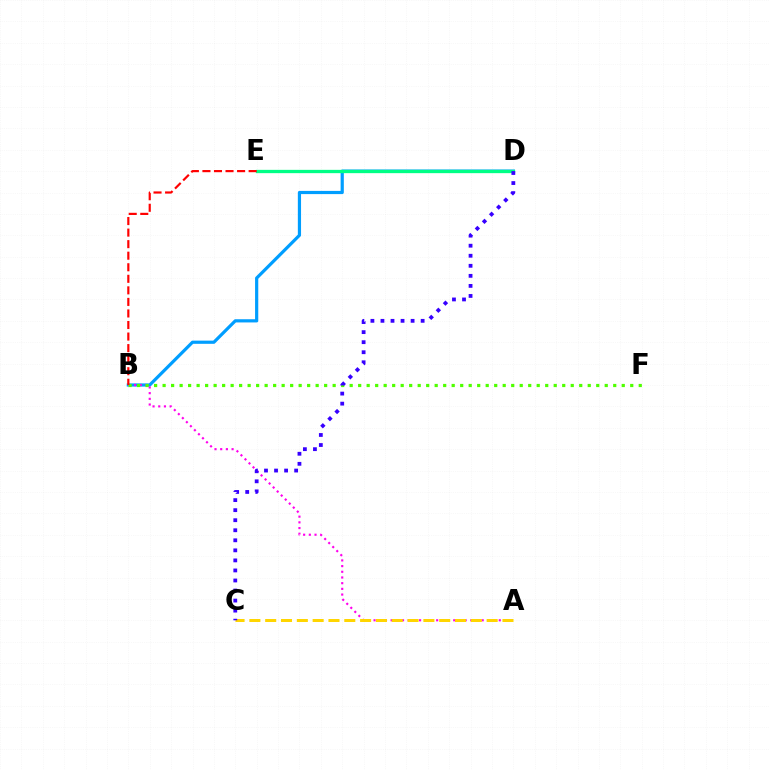{('B', 'D'): [{'color': '#009eff', 'line_style': 'solid', 'thickness': 2.3}], ('D', 'E'): [{'color': '#00ff86', 'line_style': 'solid', 'thickness': 2.37}], ('A', 'B'): [{'color': '#ff00ed', 'line_style': 'dotted', 'thickness': 1.55}], ('B', 'F'): [{'color': '#4fff00', 'line_style': 'dotted', 'thickness': 2.31}], ('B', 'E'): [{'color': '#ff0000', 'line_style': 'dashed', 'thickness': 1.57}], ('A', 'C'): [{'color': '#ffd500', 'line_style': 'dashed', 'thickness': 2.15}], ('C', 'D'): [{'color': '#3700ff', 'line_style': 'dotted', 'thickness': 2.73}]}